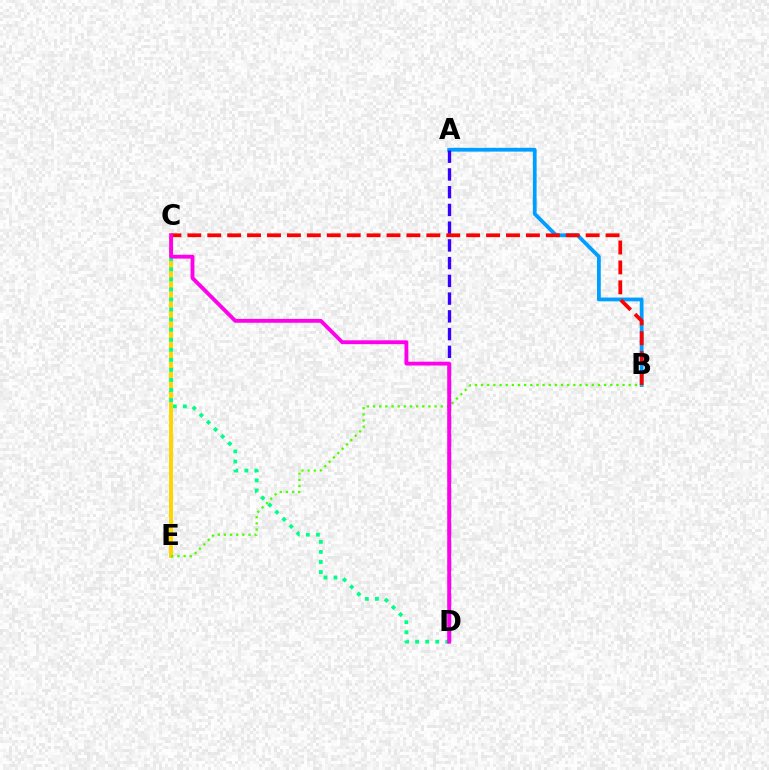{('A', 'B'): [{'color': '#009eff', 'line_style': 'solid', 'thickness': 2.73}], ('C', 'E'): [{'color': '#ffd500', 'line_style': 'solid', 'thickness': 2.83}], ('B', 'E'): [{'color': '#4fff00', 'line_style': 'dotted', 'thickness': 1.67}], ('A', 'D'): [{'color': '#3700ff', 'line_style': 'dashed', 'thickness': 2.41}], ('B', 'C'): [{'color': '#ff0000', 'line_style': 'dashed', 'thickness': 2.71}], ('C', 'D'): [{'color': '#00ff86', 'line_style': 'dotted', 'thickness': 2.73}, {'color': '#ff00ed', 'line_style': 'solid', 'thickness': 2.77}]}